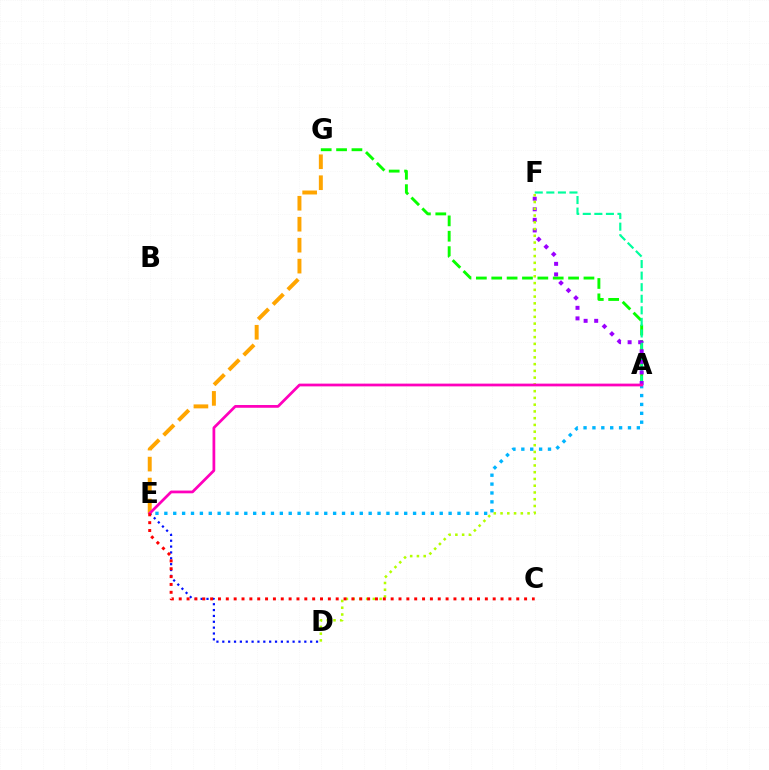{('A', 'E'): [{'color': '#00b5ff', 'line_style': 'dotted', 'thickness': 2.41}, {'color': '#ff00bd', 'line_style': 'solid', 'thickness': 1.98}], ('D', 'E'): [{'color': '#0010ff', 'line_style': 'dotted', 'thickness': 1.59}], ('A', 'G'): [{'color': '#08ff00', 'line_style': 'dashed', 'thickness': 2.09}], ('A', 'F'): [{'color': '#00ff9d', 'line_style': 'dashed', 'thickness': 1.57}, {'color': '#9b00ff', 'line_style': 'dotted', 'thickness': 2.87}], ('D', 'F'): [{'color': '#b3ff00', 'line_style': 'dotted', 'thickness': 1.84}], ('E', 'G'): [{'color': '#ffa500', 'line_style': 'dashed', 'thickness': 2.85}], ('C', 'E'): [{'color': '#ff0000', 'line_style': 'dotted', 'thickness': 2.13}]}